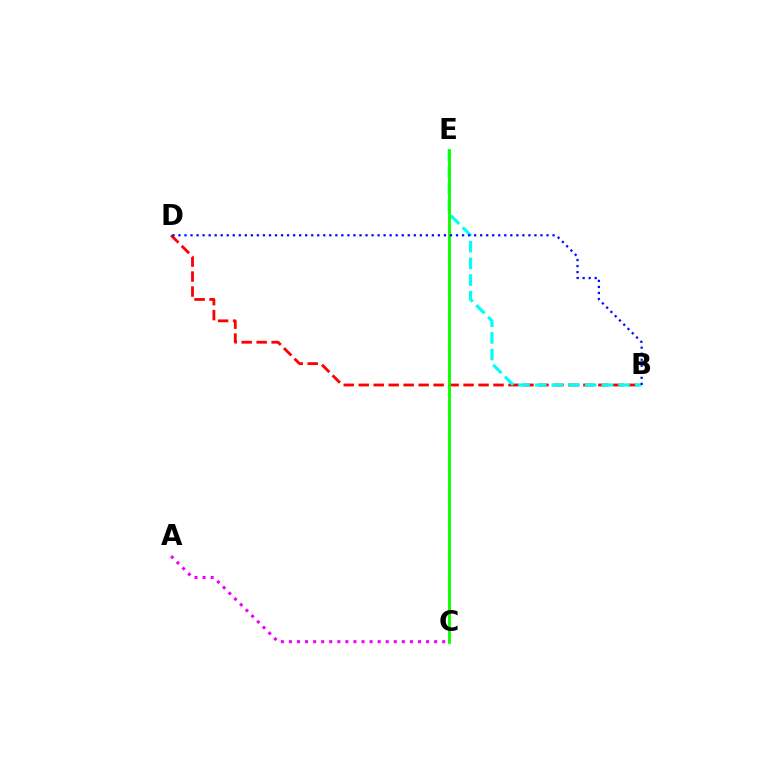{('B', 'D'): [{'color': '#ff0000', 'line_style': 'dashed', 'thickness': 2.03}, {'color': '#0010ff', 'line_style': 'dotted', 'thickness': 1.64}], ('A', 'C'): [{'color': '#ee00ff', 'line_style': 'dotted', 'thickness': 2.19}], ('B', 'E'): [{'color': '#00fff6', 'line_style': 'dashed', 'thickness': 2.26}], ('C', 'E'): [{'color': '#fcf500', 'line_style': 'dotted', 'thickness': 1.71}, {'color': '#08ff00', 'line_style': 'solid', 'thickness': 2.04}]}